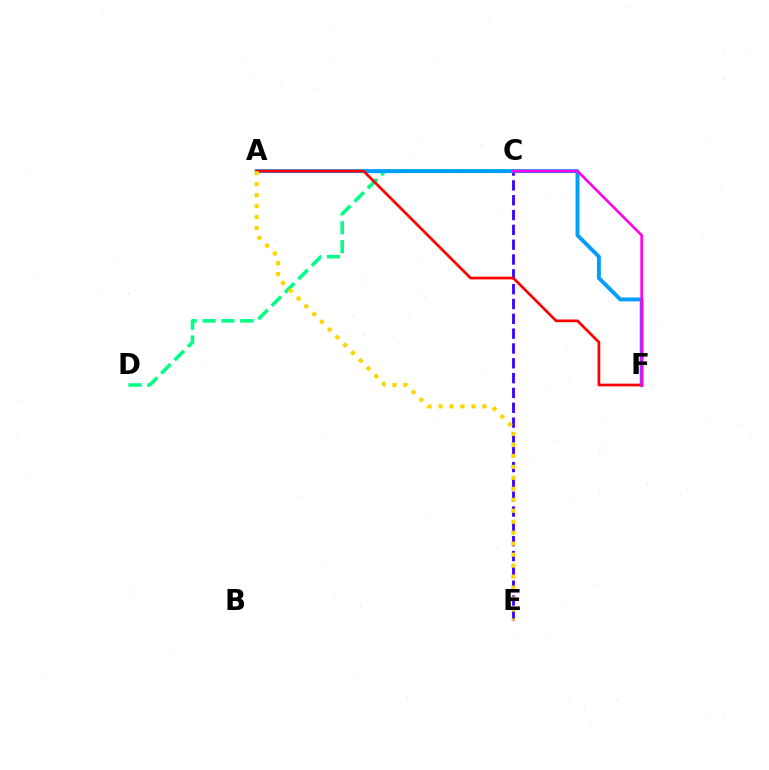{('A', 'C'): [{'color': '#4fff00', 'line_style': 'dashed', 'thickness': 1.72}], ('C', 'E'): [{'color': '#3700ff', 'line_style': 'dashed', 'thickness': 2.01}], ('C', 'D'): [{'color': '#00ff86', 'line_style': 'dashed', 'thickness': 2.56}], ('A', 'F'): [{'color': '#009eff', 'line_style': 'solid', 'thickness': 2.81}, {'color': '#ff0000', 'line_style': 'solid', 'thickness': 1.95}], ('C', 'F'): [{'color': '#ff00ed', 'line_style': 'solid', 'thickness': 1.89}], ('A', 'E'): [{'color': '#ffd500', 'line_style': 'dotted', 'thickness': 2.98}]}